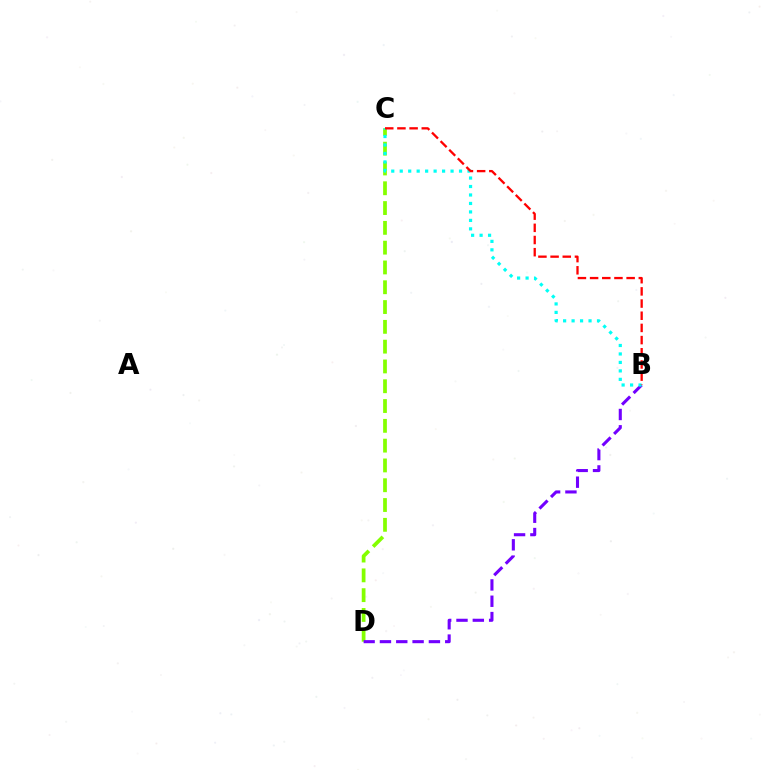{('C', 'D'): [{'color': '#84ff00', 'line_style': 'dashed', 'thickness': 2.69}], ('B', 'D'): [{'color': '#7200ff', 'line_style': 'dashed', 'thickness': 2.22}], ('B', 'C'): [{'color': '#00fff6', 'line_style': 'dotted', 'thickness': 2.3}, {'color': '#ff0000', 'line_style': 'dashed', 'thickness': 1.65}]}